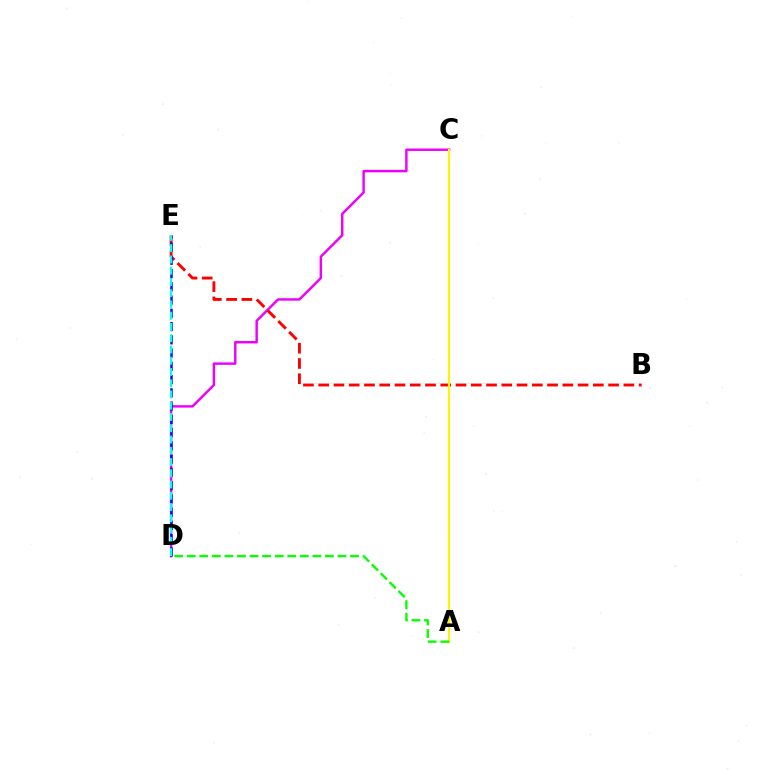{('C', 'D'): [{'color': '#ee00ff', 'line_style': 'solid', 'thickness': 1.76}], ('B', 'E'): [{'color': '#ff0000', 'line_style': 'dashed', 'thickness': 2.07}], ('A', 'C'): [{'color': '#fcf500', 'line_style': 'solid', 'thickness': 1.52}], ('D', 'E'): [{'color': '#0010ff', 'line_style': 'dashed', 'thickness': 1.8}, {'color': '#00fff6', 'line_style': 'dashed', 'thickness': 1.53}], ('A', 'D'): [{'color': '#08ff00', 'line_style': 'dashed', 'thickness': 1.71}]}